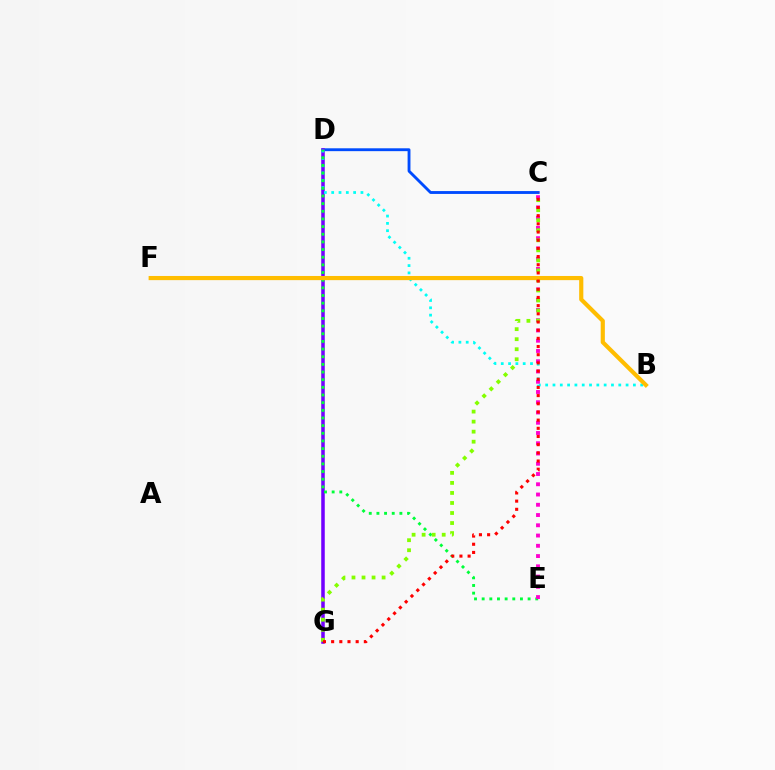{('C', 'D'): [{'color': '#004bff', 'line_style': 'solid', 'thickness': 2.06}], ('D', 'G'): [{'color': '#7200ff', 'line_style': 'solid', 'thickness': 2.54}], ('B', 'D'): [{'color': '#00fff6', 'line_style': 'dotted', 'thickness': 1.99}], ('D', 'E'): [{'color': '#00ff39', 'line_style': 'dotted', 'thickness': 2.08}], ('C', 'E'): [{'color': '#ff00cf', 'line_style': 'dotted', 'thickness': 2.79}], ('C', 'G'): [{'color': '#84ff00', 'line_style': 'dotted', 'thickness': 2.73}, {'color': '#ff0000', 'line_style': 'dotted', 'thickness': 2.22}], ('B', 'F'): [{'color': '#ffbd00', 'line_style': 'solid', 'thickness': 2.99}]}